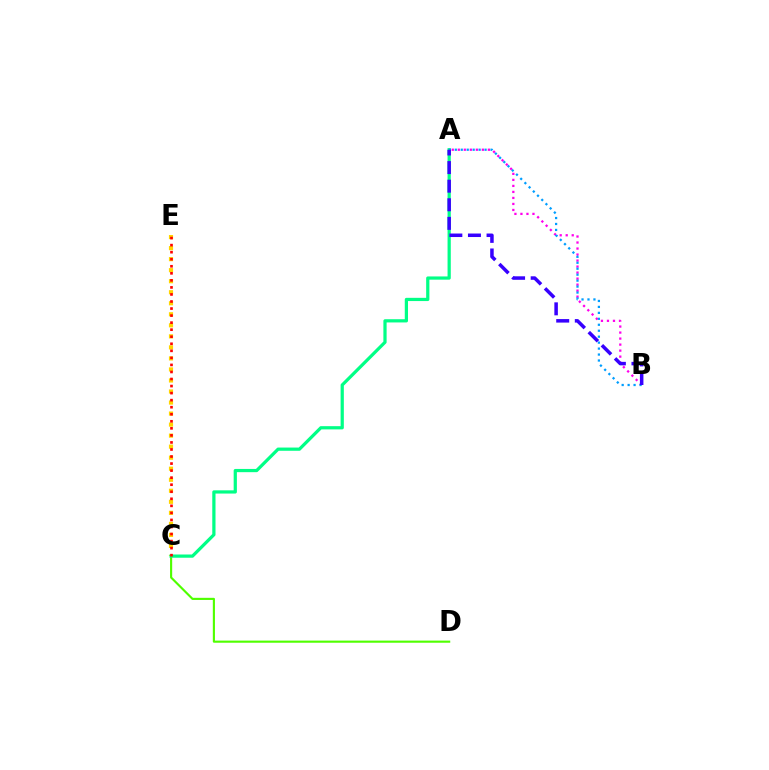{('C', 'E'): [{'color': '#ffd500', 'line_style': 'dotted', 'thickness': 3.0}, {'color': '#ff0000', 'line_style': 'dotted', 'thickness': 1.91}], ('A', 'B'): [{'color': '#ff00ed', 'line_style': 'dotted', 'thickness': 1.63}, {'color': '#009eff', 'line_style': 'dotted', 'thickness': 1.62}, {'color': '#3700ff', 'line_style': 'dashed', 'thickness': 2.53}], ('C', 'D'): [{'color': '#4fff00', 'line_style': 'solid', 'thickness': 1.54}], ('A', 'C'): [{'color': '#00ff86', 'line_style': 'solid', 'thickness': 2.32}]}